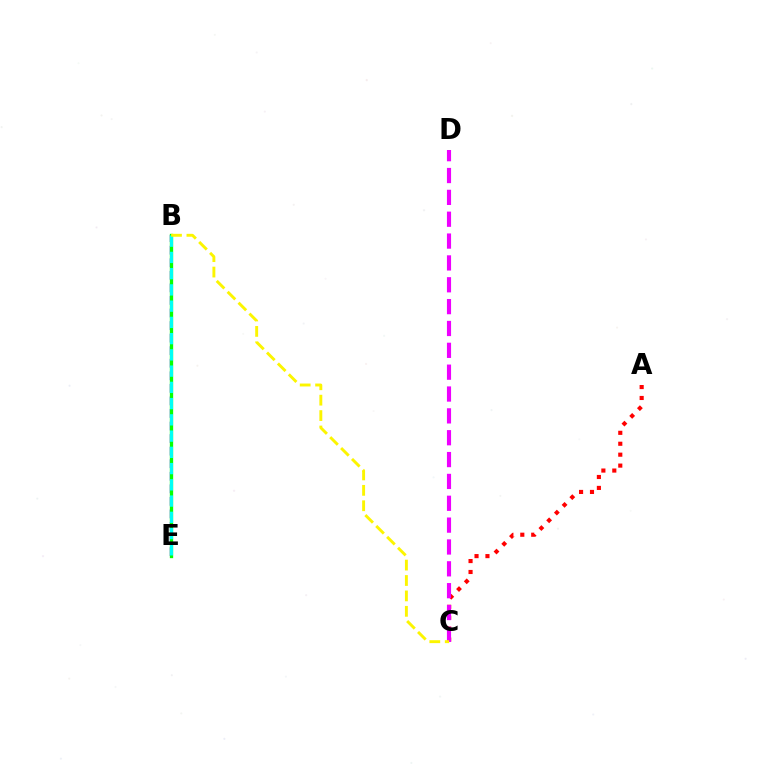{('B', 'E'): [{'color': '#0010ff', 'line_style': 'dashed', 'thickness': 1.71}, {'color': '#08ff00', 'line_style': 'solid', 'thickness': 2.39}, {'color': '#00fff6', 'line_style': 'dashed', 'thickness': 2.21}], ('A', 'C'): [{'color': '#ff0000', 'line_style': 'dotted', 'thickness': 2.97}], ('C', 'D'): [{'color': '#ee00ff', 'line_style': 'dashed', 'thickness': 2.97}], ('B', 'C'): [{'color': '#fcf500', 'line_style': 'dashed', 'thickness': 2.09}]}